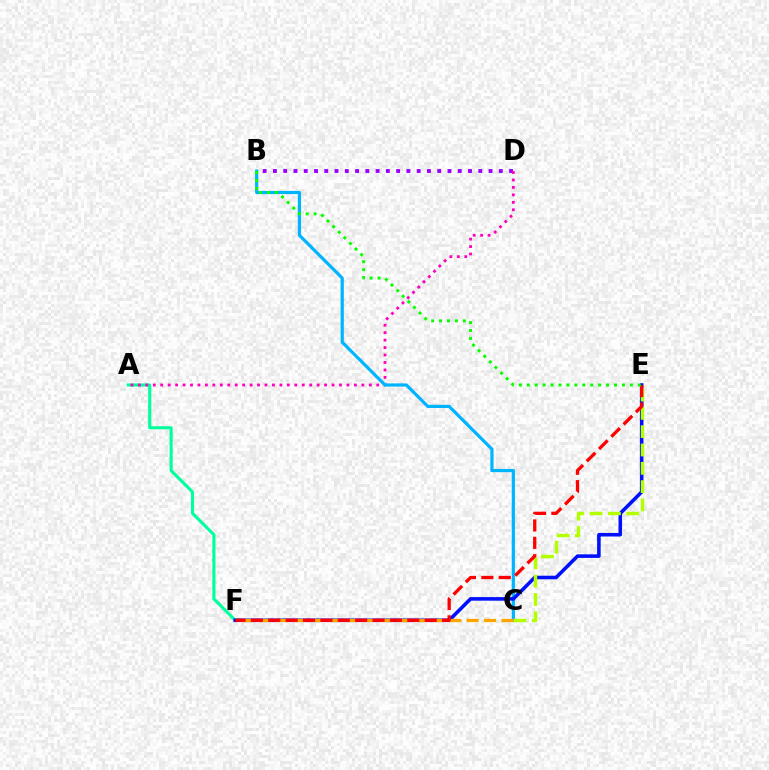{('B', 'D'): [{'color': '#9b00ff', 'line_style': 'dotted', 'thickness': 2.79}], ('A', 'F'): [{'color': '#00ff9d', 'line_style': 'solid', 'thickness': 2.23}], ('A', 'D'): [{'color': '#ff00bd', 'line_style': 'dotted', 'thickness': 2.02}], ('B', 'C'): [{'color': '#00b5ff', 'line_style': 'solid', 'thickness': 2.31}], ('E', 'F'): [{'color': '#0010ff', 'line_style': 'solid', 'thickness': 2.57}, {'color': '#ff0000', 'line_style': 'dashed', 'thickness': 2.36}], ('C', 'E'): [{'color': '#b3ff00', 'line_style': 'dashed', 'thickness': 2.49}], ('C', 'F'): [{'color': '#ffa500', 'line_style': 'dashed', 'thickness': 2.36}], ('B', 'E'): [{'color': '#08ff00', 'line_style': 'dotted', 'thickness': 2.15}]}